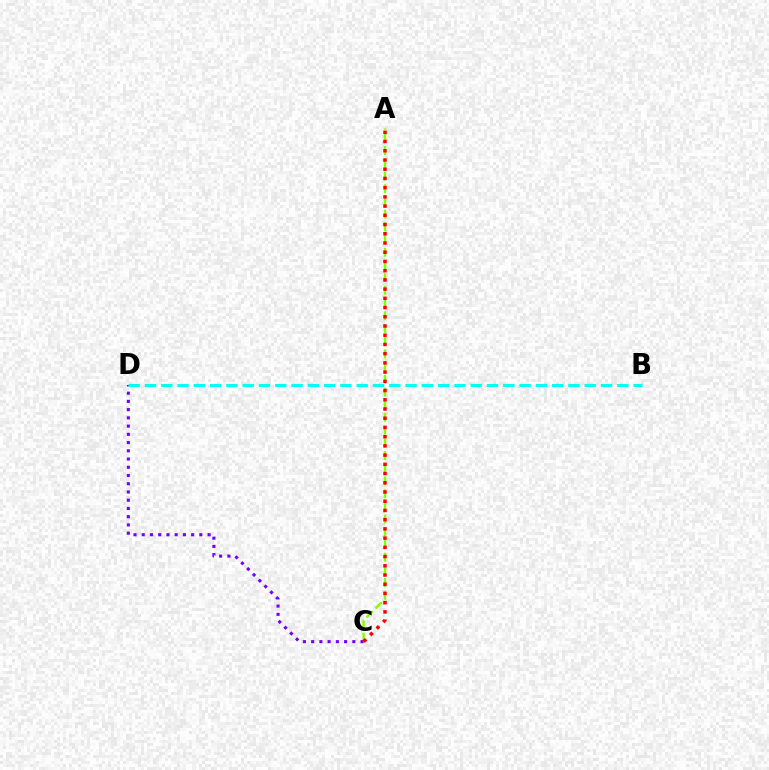{('A', 'C'): [{'color': '#84ff00', 'line_style': 'dashed', 'thickness': 1.73}, {'color': '#ff0000', 'line_style': 'dotted', 'thickness': 2.51}], ('C', 'D'): [{'color': '#7200ff', 'line_style': 'dotted', 'thickness': 2.24}], ('B', 'D'): [{'color': '#00fff6', 'line_style': 'dashed', 'thickness': 2.21}]}